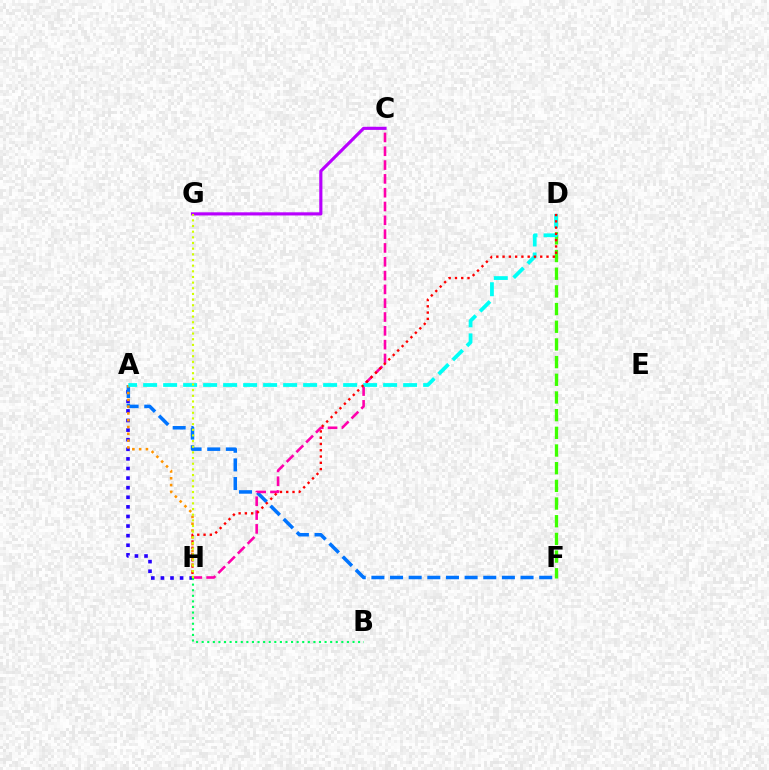{('A', 'H'): [{'color': '#2500ff', 'line_style': 'dotted', 'thickness': 2.61}, {'color': '#ff9400', 'line_style': 'dotted', 'thickness': 1.85}], ('D', 'F'): [{'color': '#3dff00', 'line_style': 'dashed', 'thickness': 2.4}], ('A', 'F'): [{'color': '#0074ff', 'line_style': 'dashed', 'thickness': 2.53}], ('C', 'H'): [{'color': '#ff00ac', 'line_style': 'dashed', 'thickness': 1.88}], ('A', 'D'): [{'color': '#00fff6', 'line_style': 'dashed', 'thickness': 2.72}], ('B', 'H'): [{'color': '#00ff5c', 'line_style': 'dotted', 'thickness': 1.52}], ('C', 'G'): [{'color': '#b900ff', 'line_style': 'solid', 'thickness': 2.26}], ('D', 'H'): [{'color': '#ff0000', 'line_style': 'dotted', 'thickness': 1.7}], ('G', 'H'): [{'color': '#d1ff00', 'line_style': 'dotted', 'thickness': 1.54}]}